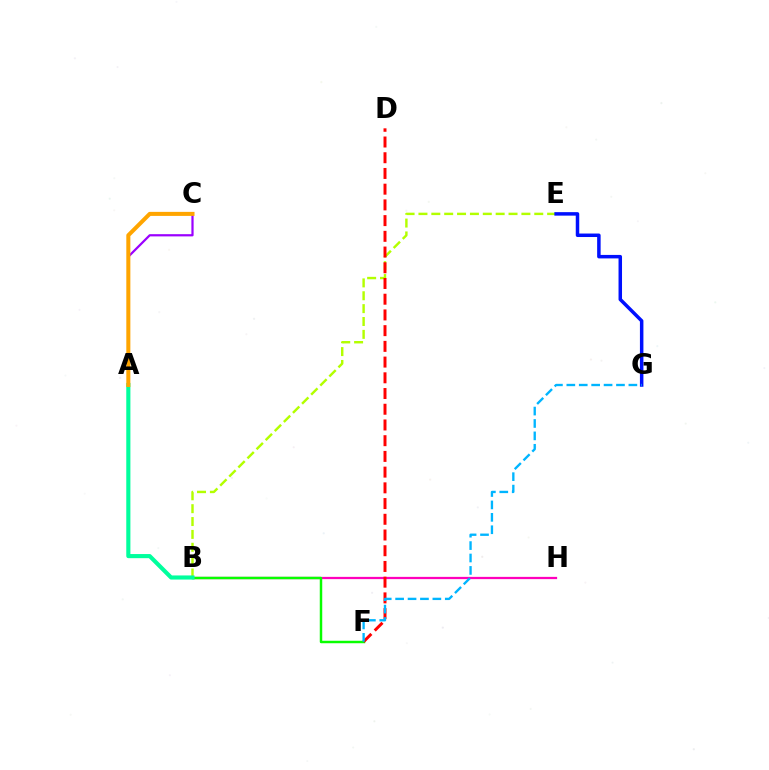{('B', 'E'): [{'color': '#b3ff00', 'line_style': 'dashed', 'thickness': 1.75}], ('B', 'H'): [{'color': '#ff00bd', 'line_style': 'solid', 'thickness': 1.62}], ('A', 'C'): [{'color': '#9b00ff', 'line_style': 'solid', 'thickness': 1.6}, {'color': '#ffa500', 'line_style': 'solid', 'thickness': 2.91}], ('E', 'G'): [{'color': '#0010ff', 'line_style': 'solid', 'thickness': 2.51}], ('B', 'F'): [{'color': '#08ff00', 'line_style': 'solid', 'thickness': 1.78}], ('A', 'B'): [{'color': '#00ff9d', 'line_style': 'solid', 'thickness': 2.97}], ('D', 'F'): [{'color': '#ff0000', 'line_style': 'dashed', 'thickness': 2.14}], ('F', 'G'): [{'color': '#00b5ff', 'line_style': 'dashed', 'thickness': 1.69}]}